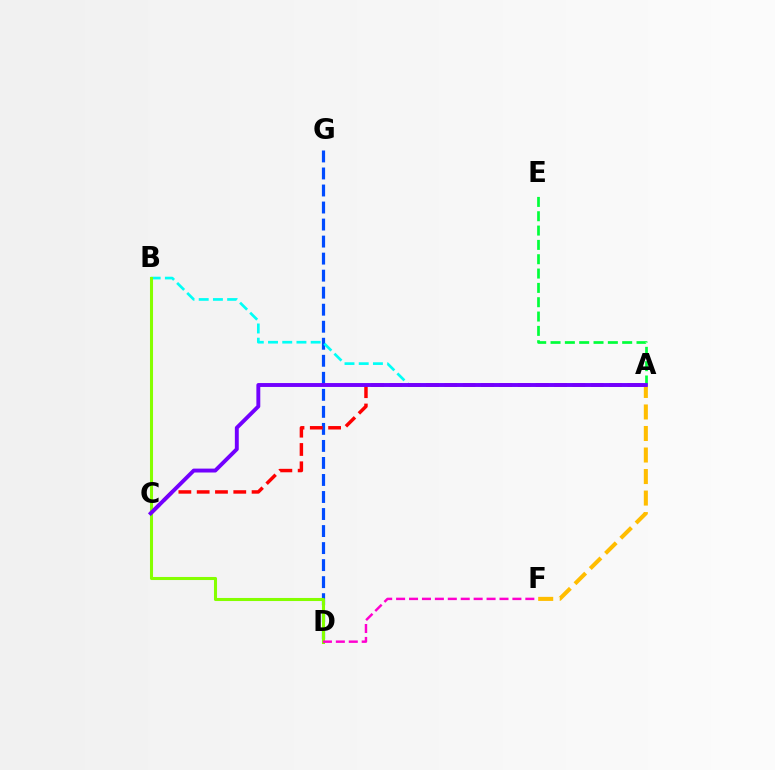{('D', 'G'): [{'color': '#004bff', 'line_style': 'dashed', 'thickness': 2.31}], ('A', 'F'): [{'color': '#ffbd00', 'line_style': 'dashed', 'thickness': 2.92}], ('A', 'B'): [{'color': '#00fff6', 'line_style': 'dashed', 'thickness': 1.93}], ('A', 'E'): [{'color': '#00ff39', 'line_style': 'dashed', 'thickness': 1.95}], ('A', 'C'): [{'color': '#ff0000', 'line_style': 'dashed', 'thickness': 2.49}, {'color': '#7200ff', 'line_style': 'solid', 'thickness': 2.81}], ('B', 'D'): [{'color': '#84ff00', 'line_style': 'solid', 'thickness': 2.21}], ('D', 'F'): [{'color': '#ff00cf', 'line_style': 'dashed', 'thickness': 1.76}]}